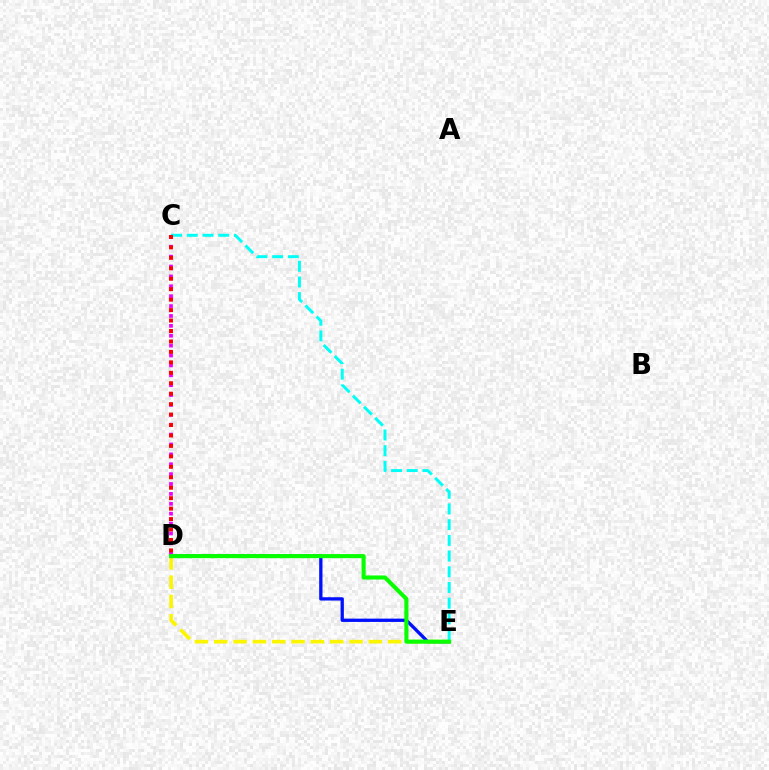{('D', 'E'): [{'color': '#0010ff', 'line_style': 'solid', 'thickness': 2.38}, {'color': '#fcf500', 'line_style': 'dashed', 'thickness': 2.62}, {'color': '#08ff00', 'line_style': 'solid', 'thickness': 2.95}], ('C', 'E'): [{'color': '#00fff6', 'line_style': 'dashed', 'thickness': 2.13}], ('C', 'D'): [{'color': '#ee00ff', 'line_style': 'dotted', 'thickness': 2.69}, {'color': '#ff0000', 'line_style': 'dotted', 'thickness': 2.84}]}